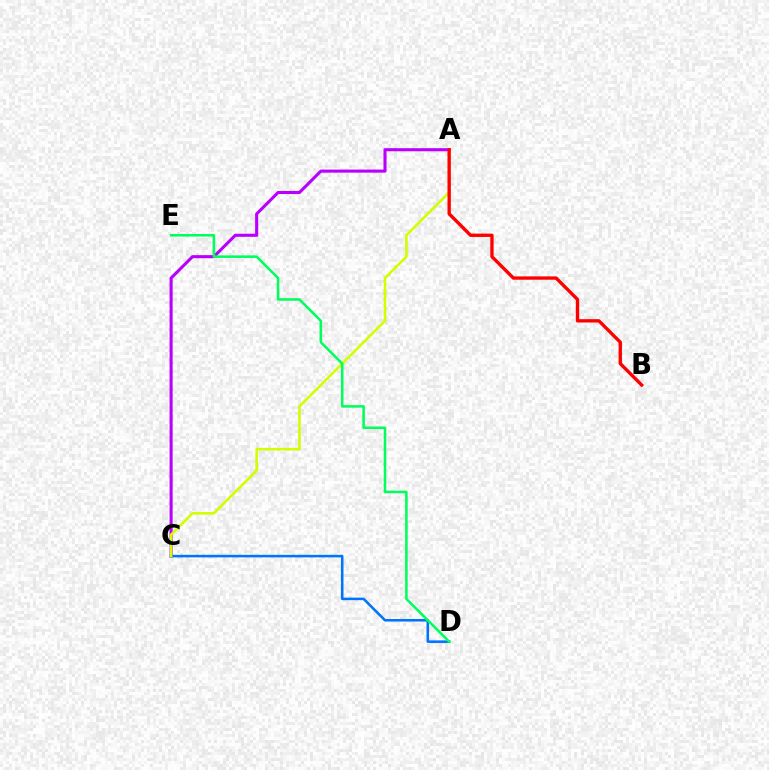{('A', 'C'): [{'color': '#b900ff', 'line_style': 'solid', 'thickness': 2.22}, {'color': '#d1ff00', 'line_style': 'solid', 'thickness': 1.86}], ('C', 'D'): [{'color': '#0074ff', 'line_style': 'solid', 'thickness': 1.83}], ('D', 'E'): [{'color': '#00ff5c', 'line_style': 'solid', 'thickness': 1.83}], ('A', 'B'): [{'color': '#ff0000', 'line_style': 'solid', 'thickness': 2.41}]}